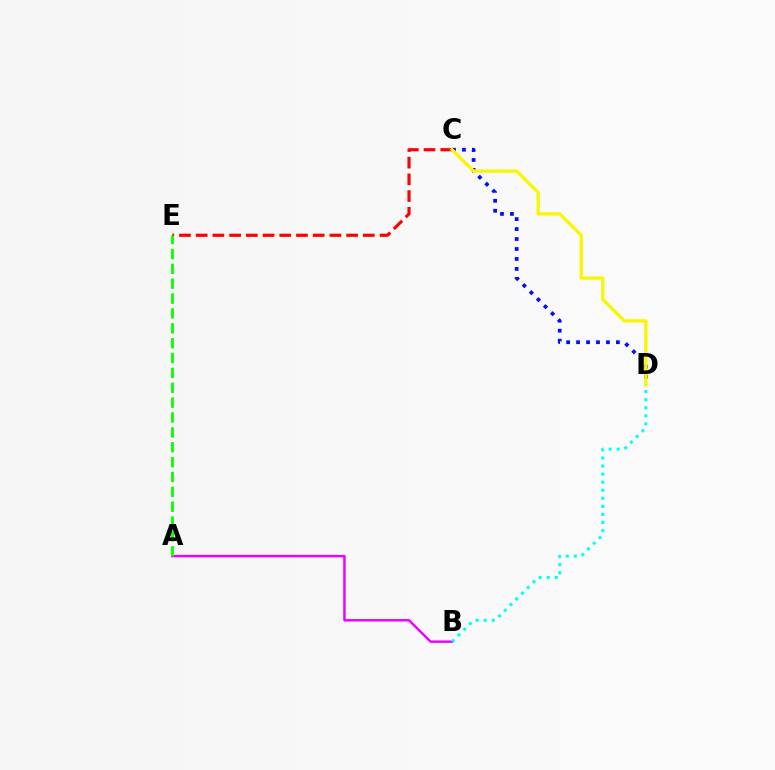{('A', 'B'): [{'color': '#ee00ff', 'line_style': 'solid', 'thickness': 1.76}], ('C', 'D'): [{'color': '#0010ff', 'line_style': 'dotted', 'thickness': 2.71}, {'color': '#fcf500', 'line_style': 'solid', 'thickness': 2.37}], ('C', 'E'): [{'color': '#ff0000', 'line_style': 'dashed', 'thickness': 2.27}], ('A', 'E'): [{'color': '#08ff00', 'line_style': 'dashed', 'thickness': 2.02}], ('B', 'D'): [{'color': '#00fff6', 'line_style': 'dotted', 'thickness': 2.19}]}